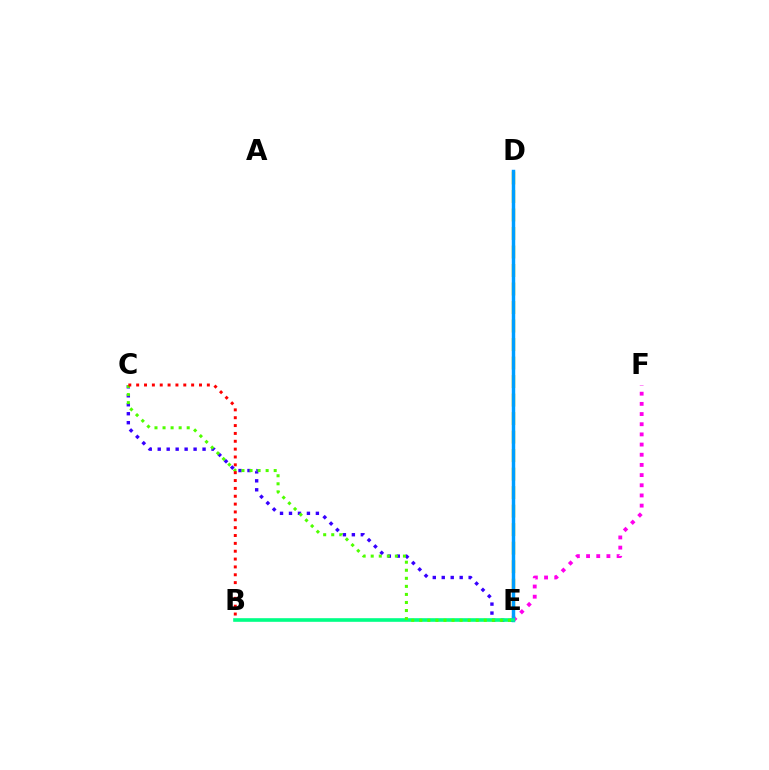{('E', 'F'): [{'color': '#ff00ed', 'line_style': 'dotted', 'thickness': 2.76}], ('D', 'E'): [{'color': '#ffd500', 'line_style': 'dashed', 'thickness': 2.51}, {'color': '#009eff', 'line_style': 'solid', 'thickness': 2.49}], ('C', 'E'): [{'color': '#3700ff', 'line_style': 'dotted', 'thickness': 2.44}, {'color': '#4fff00', 'line_style': 'dotted', 'thickness': 2.19}], ('B', 'E'): [{'color': '#00ff86', 'line_style': 'solid', 'thickness': 2.61}], ('B', 'C'): [{'color': '#ff0000', 'line_style': 'dotted', 'thickness': 2.13}]}